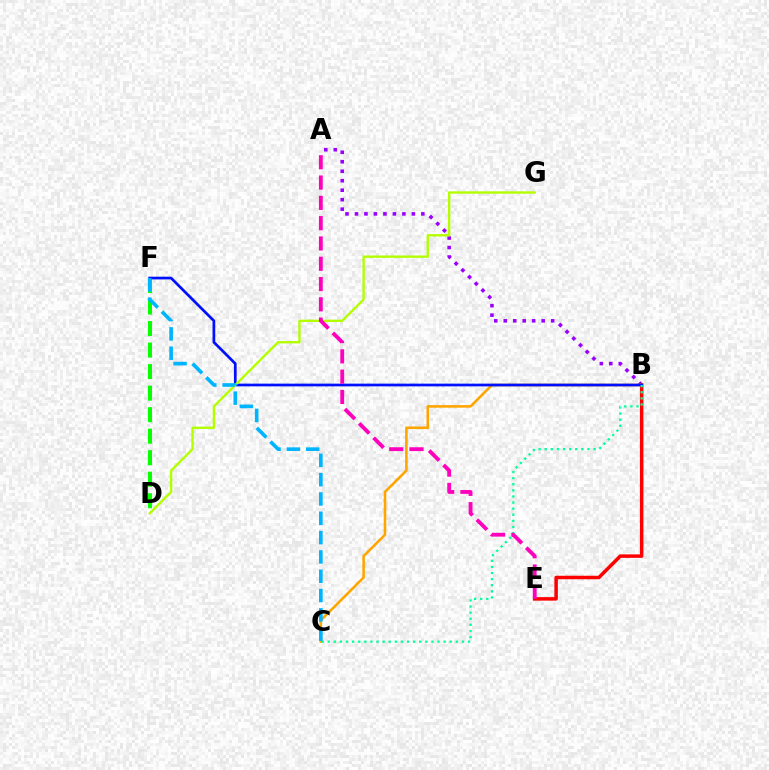{('A', 'B'): [{'color': '#9b00ff', 'line_style': 'dotted', 'thickness': 2.58}], ('B', 'E'): [{'color': '#ff0000', 'line_style': 'solid', 'thickness': 2.52}], ('D', 'F'): [{'color': '#08ff00', 'line_style': 'dashed', 'thickness': 2.92}], ('B', 'C'): [{'color': '#ffa500', 'line_style': 'solid', 'thickness': 1.85}, {'color': '#00ff9d', 'line_style': 'dotted', 'thickness': 1.66}], ('B', 'F'): [{'color': '#0010ff', 'line_style': 'solid', 'thickness': 1.96}], ('D', 'G'): [{'color': '#b3ff00', 'line_style': 'solid', 'thickness': 1.71}], ('C', 'F'): [{'color': '#00b5ff', 'line_style': 'dashed', 'thickness': 2.62}], ('A', 'E'): [{'color': '#ff00bd', 'line_style': 'dashed', 'thickness': 2.76}]}